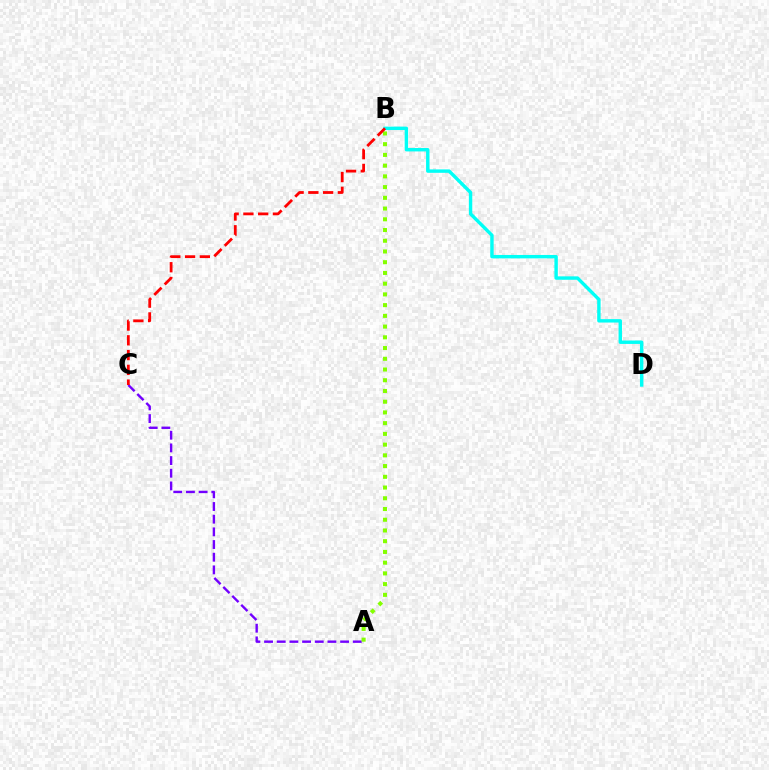{('A', 'C'): [{'color': '#7200ff', 'line_style': 'dashed', 'thickness': 1.72}], ('A', 'B'): [{'color': '#84ff00', 'line_style': 'dotted', 'thickness': 2.92}], ('B', 'D'): [{'color': '#00fff6', 'line_style': 'solid', 'thickness': 2.45}], ('B', 'C'): [{'color': '#ff0000', 'line_style': 'dashed', 'thickness': 2.01}]}